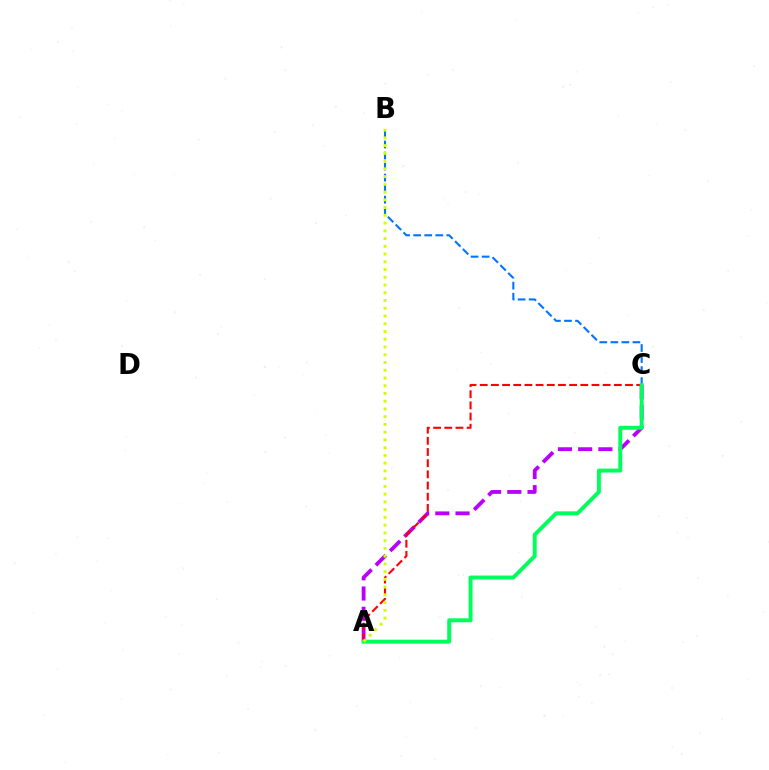{('A', 'C'): [{'color': '#b900ff', 'line_style': 'dashed', 'thickness': 2.75}, {'color': '#ff0000', 'line_style': 'dashed', 'thickness': 1.52}, {'color': '#00ff5c', 'line_style': 'solid', 'thickness': 2.83}], ('B', 'C'): [{'color': '#0074ff', 'line_style': 'dashed', 'thickness': 1.5}], ('A', 'B'): [{'color': '#d1ff00', 'line_style': 'dotted', 'thickness': 2.1}]}